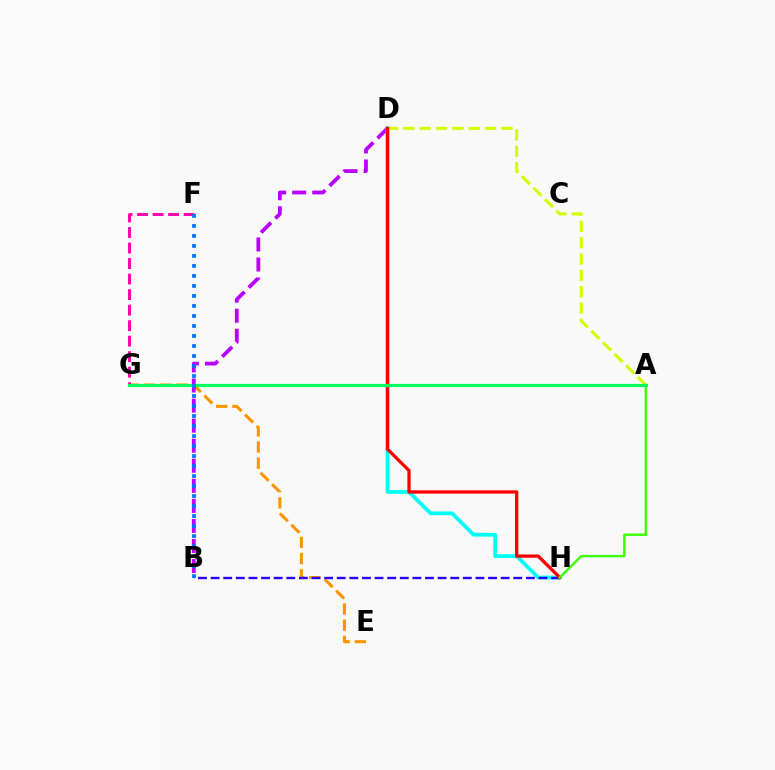{('E', 'G'): [{'color': '#ff9400', 'line_style': 'dashed', 'thickness': 2.2}], ('B', 'D'): [{'color': '#b900ff', 'line_style': 'dashed', 'thickness': 2.72}], ('A', 'D'): [{'color': '#d1ff00', 'line_style': 'dashed', 'thickness': 2.22}], ('F', 'G'): [{'color': '#ff00ac', 'line_style': 'dashed', 'thickness': 2.11}], ('D', 'H'): [{'color': '#00fff6', 'line_style': 'solid', 'thickness': 2.7}, {'color': '#ff0000', 'line_style': 'solid', 'thickness': 2.37}], ('B', 'H'): [{'color': '#2500ff', 'line_style': 'dashed', 'thickness': 1.71}], ('A', 'H'): [{'color': '#3dff00', 'line_style': 'solid', 'thickness': 1.76}], ('A', 'G'): [{'color': '#00ff5c', 'line_style': 'solid', 'thickness': 2.29}], ('B', 'F'): [{'color': '#0074ff', 'line_style': 'dotted', 'thickness': 2.72}]}